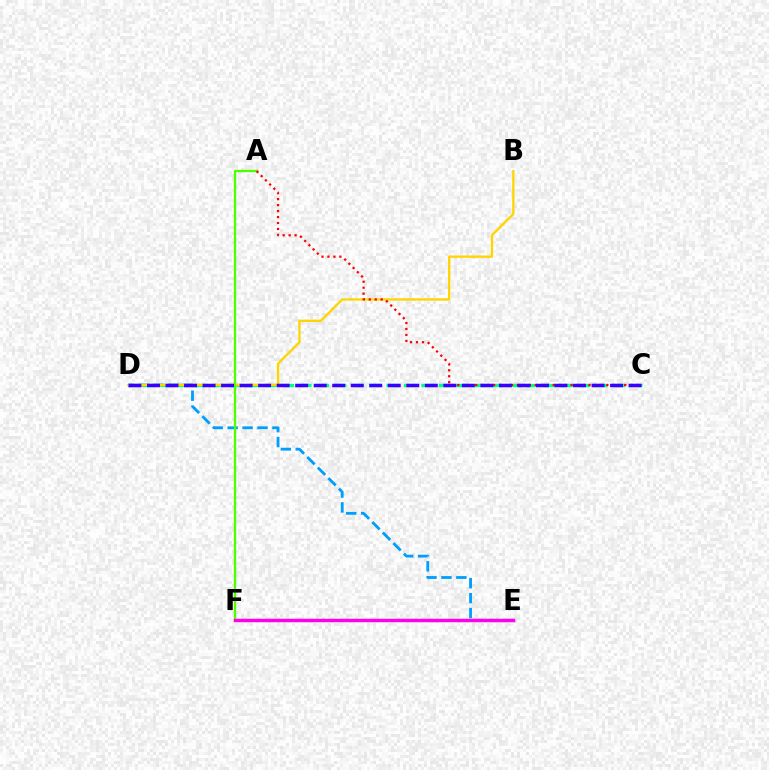{('D', 'E'): [{'color': '#009eff', 'line_style': 'dashed', 'thickness': 2.03}], ('C', 'D'): [{'color': '#00ff86', 'line_style': 'dashed', 'thickness': 2.37}, {'color': '#3700ff', 'line_style': 'dashed', 'thickness': 2.52}], ('B', 'D'): [{'color': '#ffd500', 'line_style': 'solid', 'thickness': 1.66}], ('A', 'F'): [{'color': '#4fff00', 'line_style': 'solid', 'thickness': 1.65}], ('E', 'F'): [{'color': '#ff00ed', 'line_style': 'solid', 'thickness': 2.48}], ('A', 'C'): [{'color': '#ff0000', 'line_style': 'dotted', 'thickness': 1.62}]}